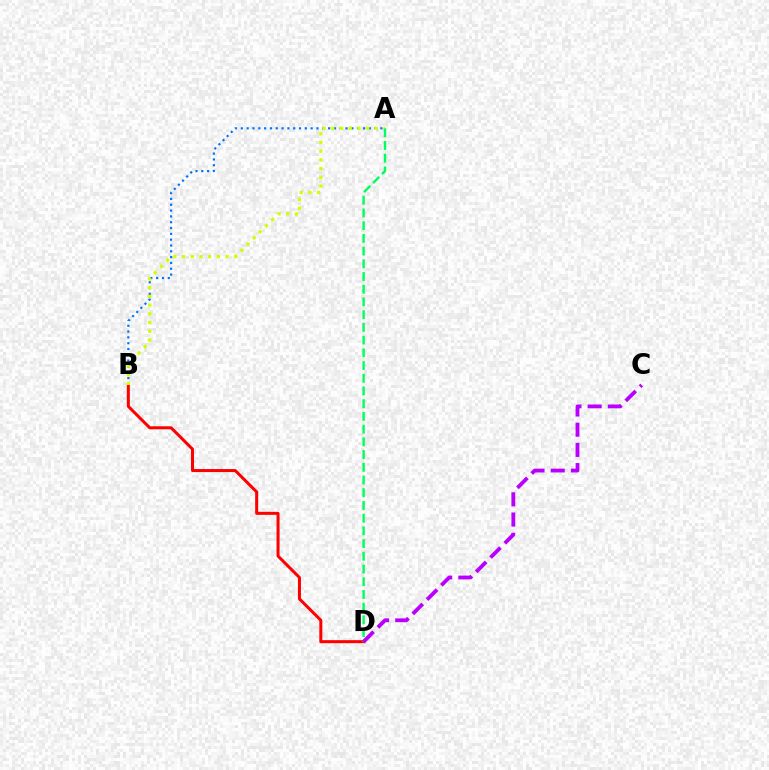{('B', 'D'): [{'color': '#ff0000', 'line_style': 'solid', 'thickness': 2.17}], ('A', 'B'): [{'color': '#0074ff', 'line_style': 'dotted', 'thickness': 1.58}, {'color': '#d1ff00', 'line_style': 'dotted', 'thickness': 2.37}], ('A', 'D'): [{'color': '#00ff5c', 'line_style': 'dashed', 'thickness': 1.73}], ('C', 'D'): [{'color': '#b900ff', 'line_style': 'dashed', 'thickness': 2.75}]}